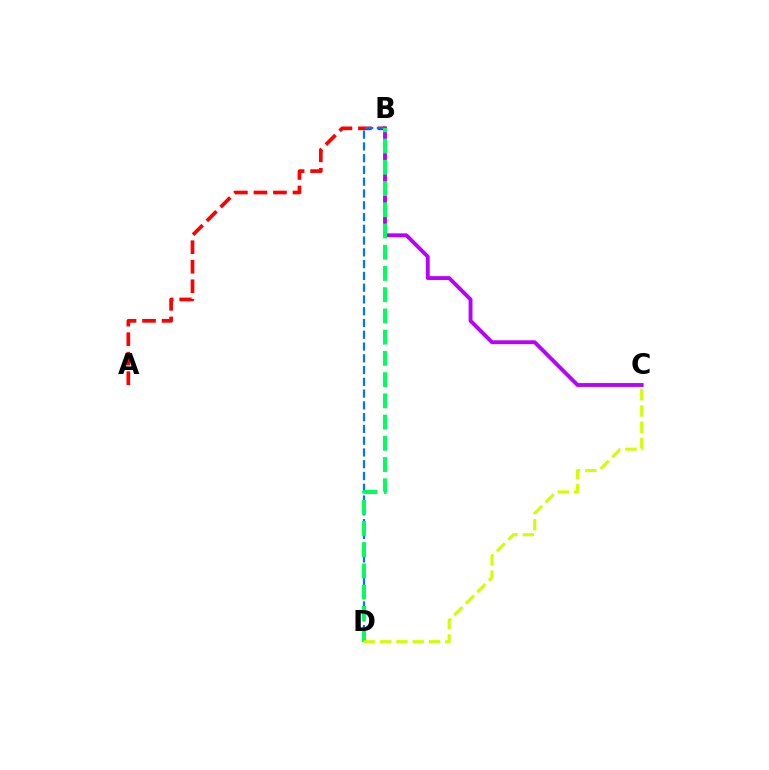{('B', 'C'): [{'color': '#b900ff', 'line_style': 'solid', 'thickness': 2.77}], ('A', 'B'): [{'color': '#ff0000', 'line_style': 'dashed', 'thickness': 2.65}], ('B', 'D'): [{'color': '#0074ff', 'line_style': 'dashed', 'thickness': 1.6}, {'color': '#00ff5c', 'line_style': 'dashed', 'thickness': 2.88}], ('C', 'D'): [{'color': '#d1ff00', 'line_style': 'dashed', 'thickness': 2.22}]}